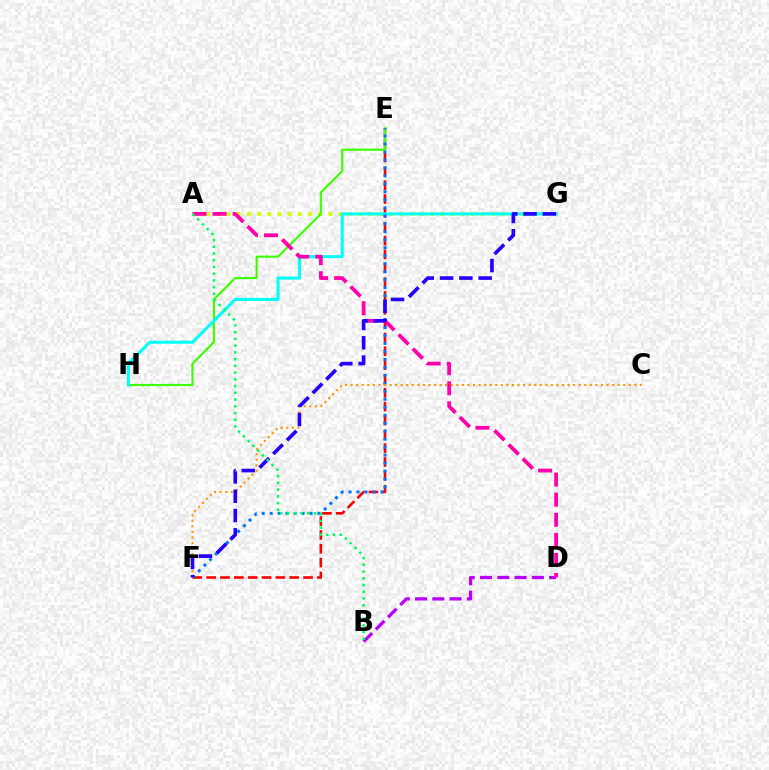{('A', 'G'): [{'color': '#d1ff00', 'line_style': 'dotted', 'thickness': 2.76}], ('E', 'F'): [{'color': '#ff0000', 'line_style': 'dashed', 'thickness': 1.88}, {'color': '#0074ff', 'line_style': 'dotted', 'thickness': 2.17}], ('E', 'H'): [{'color': '#3dff00', 'line_style': 'solid', 'thickness': 1.57}], ('G', 'H'): [{'color': '#00fff6', 'line_style': 'solid', 'thickness': 2.19}], ('B', 'D'): [{'color': '#b900ff', 'line_style': 'dashed', 'thickness': 2.35}], ('A', 'D'): [{'color': '#ff00ac', 'line_style': 'dashed', 'thickness': 2.73}], ('C', 'F'): [{'color': '#ff9400', 'line_style': 'dotted', 'thickness': 1.51}], ('F', 'G'): [{'color': '#2500ff', 'line_style': 'dashed', 'thickness': 2.62}], ('A', 'B'): [{'color': '#00ff5c', 'line_style': 'dotted', 'thickness': 1.83}]}